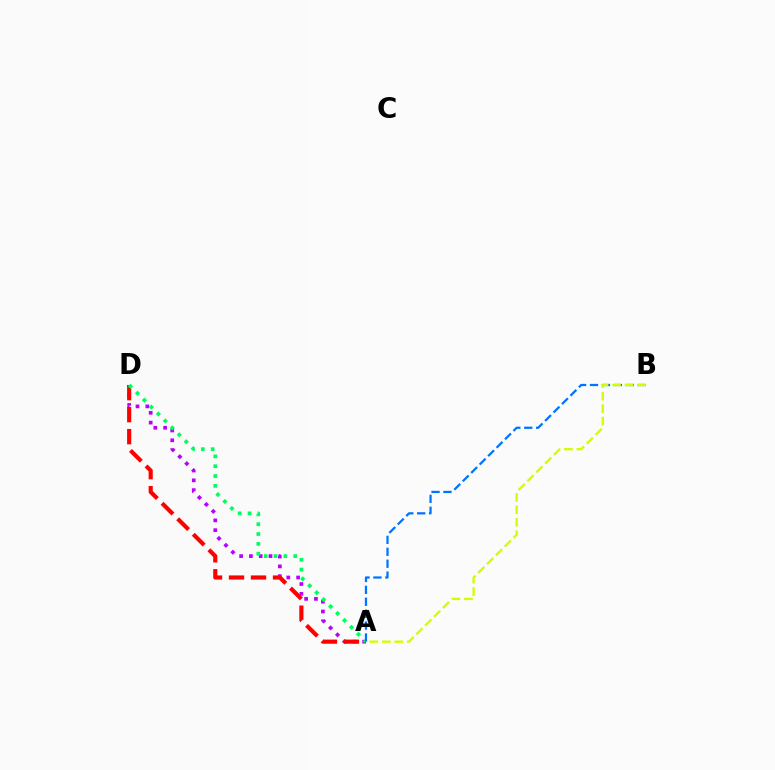{('A', 'D'): [{'color': '#b900ff', 'line_style': 'dotted', 'thickness': 2.66}, {'color': '#ff0000', 'line_style': 'dashed', 'thickness': 2.99}, {'color': '#00ff5c', 'line_style': 'dotted', 'thickness': 2.67}], ('A', 'B'): [{'color': '#0074ff', 'line_style': 'dashed', 'thickness': 1.62}, {'color': '#d1ff00', 'line_style': 'dashed', 'thickness': 1.69}]}